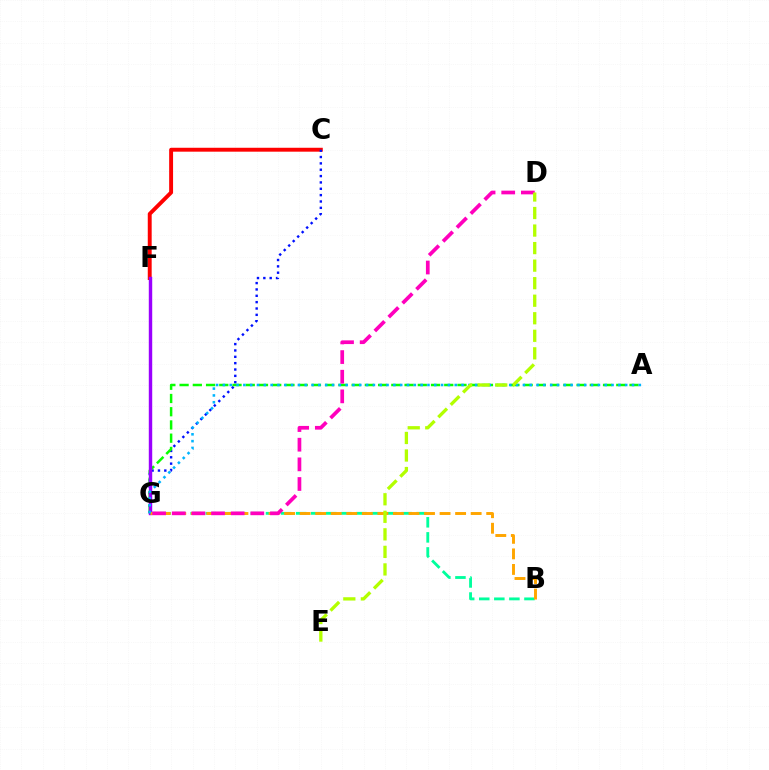{('C', 'F'): [{'color': '#ff0000', 'line_style': 'solid', 'thickness': 2.81}], ('C', 'G'): [{'color': '#0010ff', 'line_style': 'dotted', 'thickness': 1.73}], ('A', 'G'): [{'color': '#08ff00', 'line_style': 'dashed', 'thickness': 1.8}, {'color': '#00b5ff', 'line_style': 'dotted', 'thickness': 1.85}], ('B', 'G'): [{'color': '#00ff9d', 'line_style': 'dashed', 'thickness': 2.05}, {'color': '#ffa500', 'line_style': 'dashed', 'thickness': 2.11}], ('F', 'G'): [{'color': '#9b00ff', 'line_style': 'solid', 'thickness': 2.47}], ('D', 'G'): [{'color': '#ff00bd', 'line_style': 'dashed', 'thickness': 2.67}], ('D', 'E'): [{'color': '#b3ff00', 'line_style': 'dashed', 'thickness': 2.38}]}